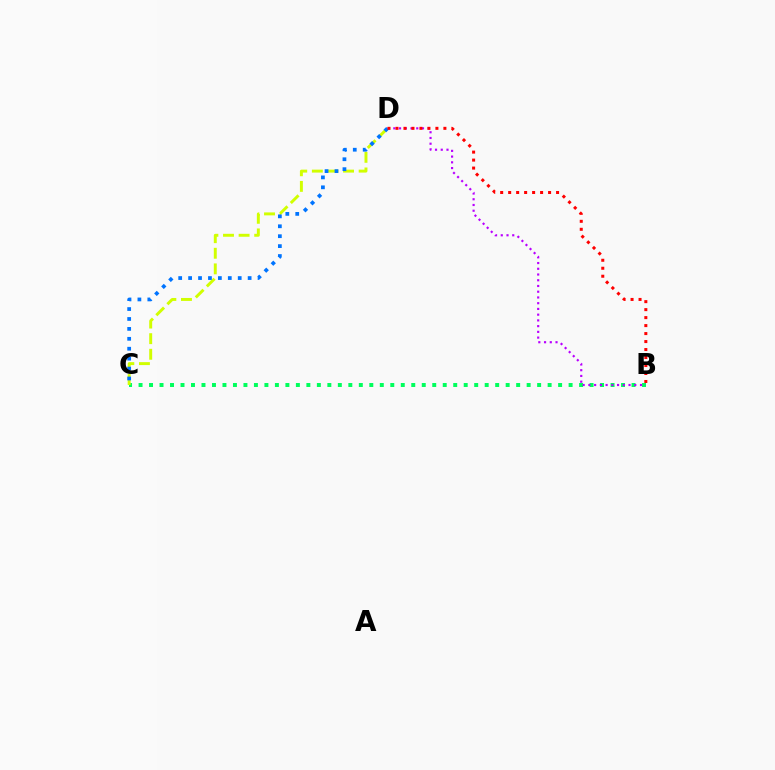{('B', 'C'): [{'color': '#00ff5c', 'line_style': 'dotted', 'thickness': 2.85}], ('C', 'D'): [{'color': '#d1ff00', 'line_style': 'dashed', 'thickness': 2.12}, {'color': '#0074ff', 'line_style': 'dotted', 'thickness': 2.7}], ('B', 'D'): [{'color': '#b900ff', 'line_style': 'dotted', 'thickness': 1.56}, {'color': '#ff0000', 'line_style': 'dotted', 'thickness': 2.17}]}